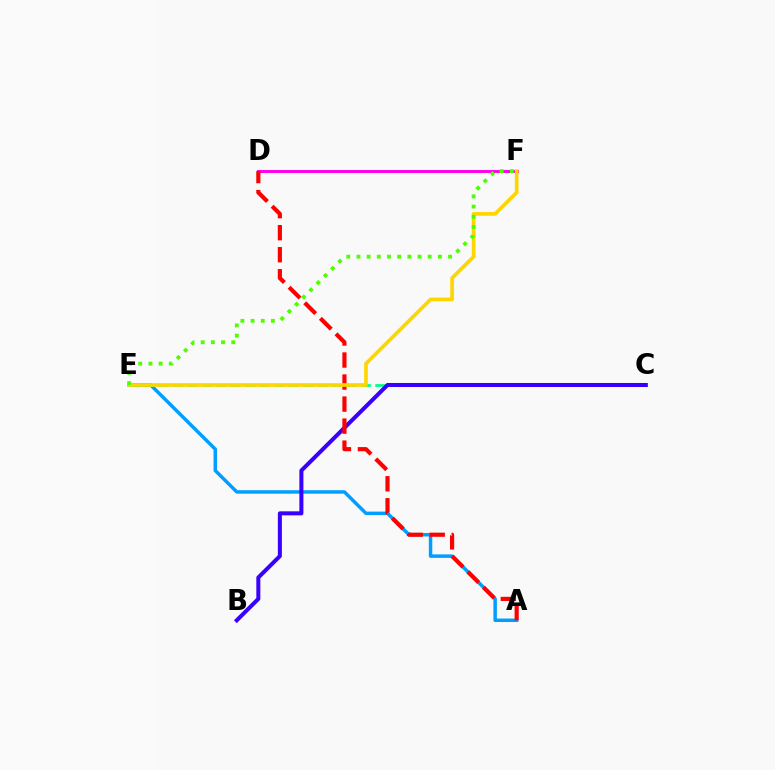{('A', 'E'): [{'color': '#009eff', 'line_style': 'solid', 'thickness': 2.5}], ('C', 'E'): [{'color': '#00ff86', 'line_style': 'dashed', 'thickness': 1.96}], ('B', 'C'): [{'color': '#3700ff', 'line_style': 'solid', 'thickness': 2.89}], ('D', 'F'): [{'color': '#ff00ed', 'line_style': 'solid', 'thickness': 2.12}], ('A', 'D'): [{'color': '#ff0000', 'line_style': 'dashed', 'thickness': 2.99}], ('E', 'F'): [{'color': '#ffd500', 'line_style': 'solid', 'thickness': 2.64}, {'color': '#4fff00', 'line_style': 'dotted', 'thickness': 2.77}]}